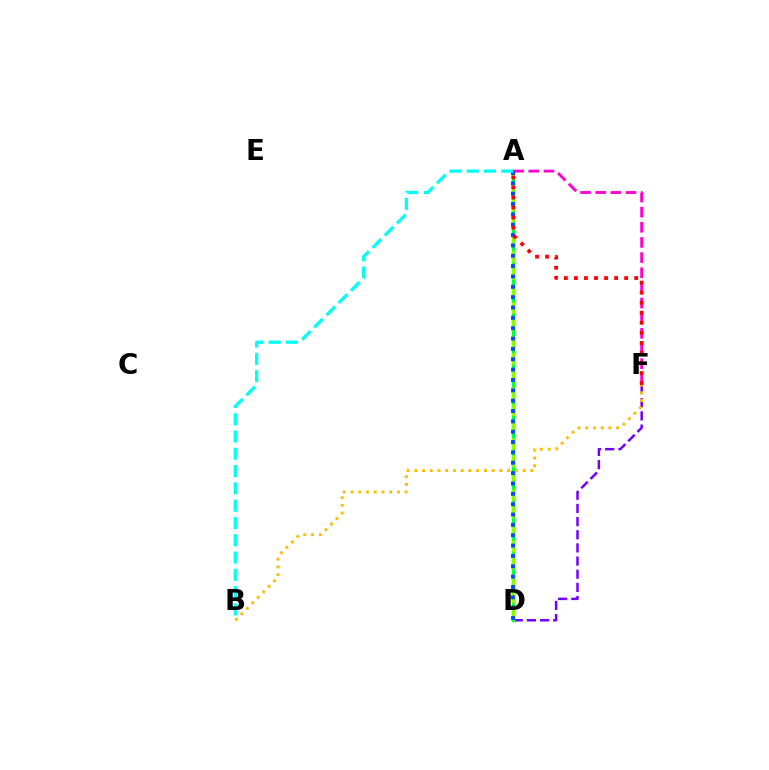{('D', 'F'): [{'color': '#7200ff', 'line_style': 'dashed', 'thickness': 1.79}], ('A', 'D'): [{'color': '#00ff39', 'line_style': 'solid', 'thickness': 2.45}, {'color': '#84ff00', 'line_style': 'dashed', 'thickness': 2.31}, {'color': '#004bff', 'line_style': 'dotted', 'thickness': 2.81}], ('A', 'B'): [{'color': '#00fff6', 'line_style': 'dashed', 'thickness': 2.35}], ('A', 'F'): [{'color': '#ff00cf', 'line_style': 'dashed', 'thickness': 2.06}, {'color': '#ff0000', 'line_style': 'dotted', 'thickness': 2.73}], ('B', 'F'): [{'color': '#ffbd00', 'line_style': 'dotted', 'thickness': 2.1}]}